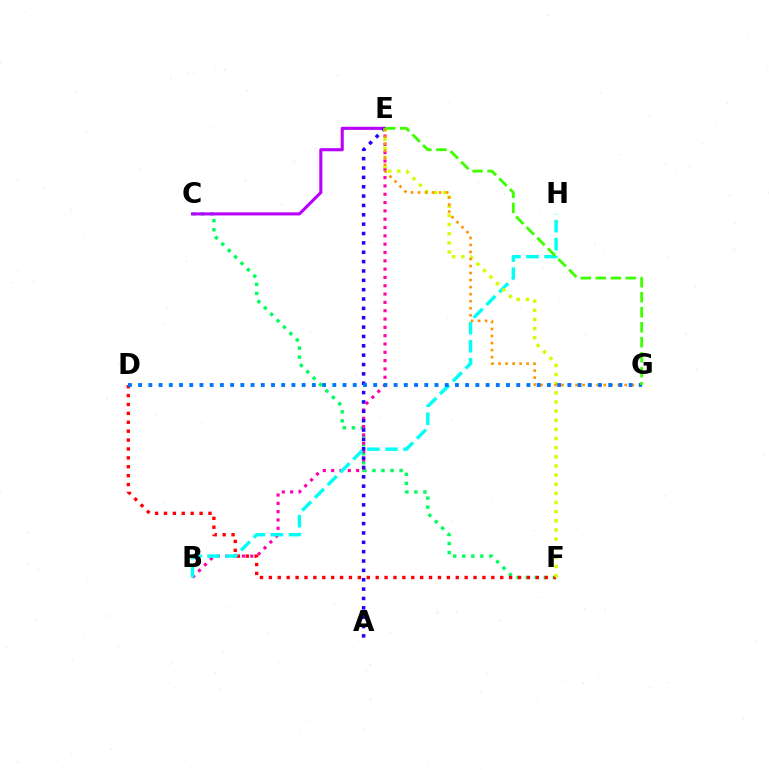{('C', 'F'): [{'color': '#00ff5c', 'line_style': 'dotted', 'thickness': 2.46}], ('D', 'F'): [{'color': '#ff0000', 'line_style': 'dotted', 'thickness': 2.42}], ('B', 'E'): [{'color': '#ff00ac', 'line_style': 'dotted', 'thickness': 2.26}], ('B', 'H'): [{'color': '#00fff6', 'line_style': 'dashed', 'thickness': 2.45}], ('C', 'E'): [{'color': '#b900ff', 'line_style': 'solid', 'thickness': 2.22}], ('A', 'E'): [{'color': '#2500ff', 'line_style': 'dotted', 'thickness': 2.54}], ('E', 'F'): [{'color': '#d1ff00', 'line_style': 'dotted', 'thickness': 2.48}], ('E', 'G'): [{'color': '#ff9400', 'line_style': 'dotted', 'thickness': 1.91}, {'color': '#3dff00', 'line_style': 'dashed', 'thickness': 2.04}], ('D', 'G'): [{'color': '#0074ff', 'line_style': 'dotted', 'thickness': 2.78}]}